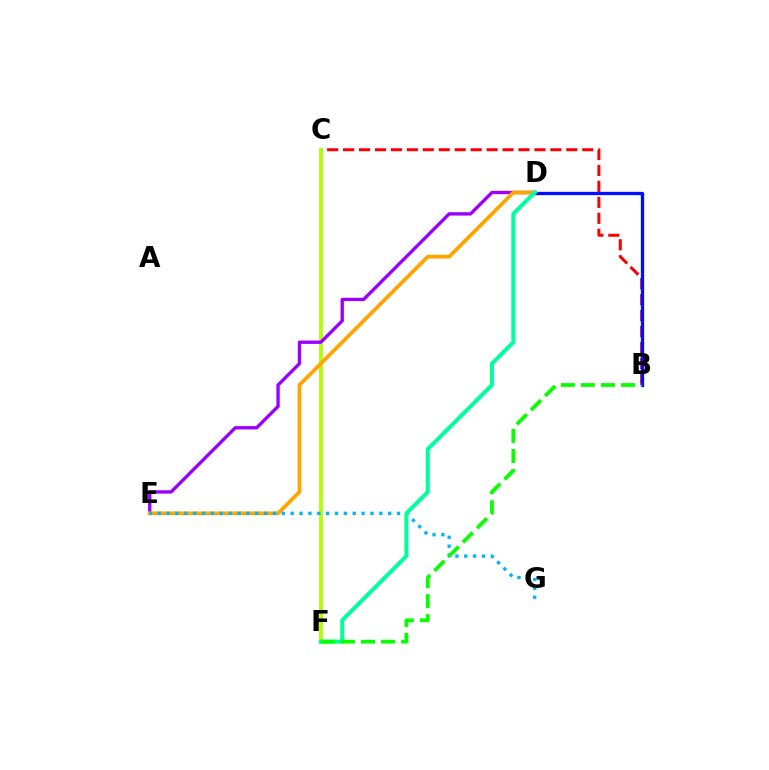{('B', 'C'): [{'color': '#ff0000', 'line_style': 'dashed', 'thickness': 2.17}], ('C', 'F'): [{'color': '#ff00bd', 'line_style': 'solid', 'thickness': 1.78}, {'color': '#b3ff00', 'line_style': 'solid', 'thickness': 2.7}], ('D', 'E'): [{'color': '#9b00ff', 'line_style': 'solid', 'thickness': 2.41}, {'color': '#ffa500', 'line_style': 'solid', 'thickness': 2.71}], ('B', 'D'): [{'color': '#0010ff', 'line_style': 'solid', 'thickness': 2.38}], ('E', 'G'): [{'color': '#00b5ff', 'line_style': 'dotted', 'thickness': 2.41}], ('D', 'F'): [{'color': '#00ff9d', 'line_style': 'solid', 'thickness': 2.89}], ('B', 'F'): [{'color': '#08ff00', 'line_style': 'dashed', 'thickness': 2.73}]}